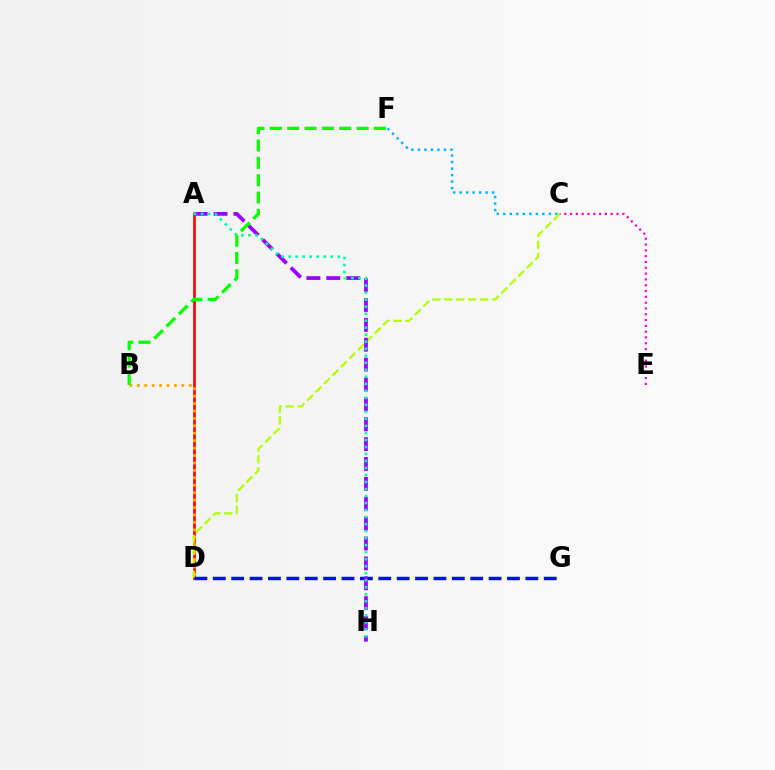{('C', 'E'): [{'color': '#ff00bd', 'line_style': 'dotted', 'thickness': 1.58}], ('A', 'D'): [{'color': '#ff0000', 'line_style': 'solid', 'thickness': 1.91}], ('D', 'G'): [{'color': '#0010ff', 'line_style': 'dashed', 'thickness': 2.5}], ('B', 'D'): [{'color': '#ffa500', 'line_style': 'dotted', 'thickness': 2.02}], ('C', 'F'): [{'color': '#00b5ff', 'line_style': 'dotted', 'thickness': 1.77}], ('C', 'D'): [{'color': '#b3ff00', 'line_style': 'dashed', 'thickness': 1.62}], ('A', 'H'): [{'color': '#9b00ff', 'line_style': 'dashed', 'thickness': 2.7}, {'color': '#00ff9d', 'line_style': 'dotted', 'thickness': 1.91}], ('B', 'F'): [{'color': '#08ff00', 'line_style': 'dashed', 'thickness': 2.36}]}